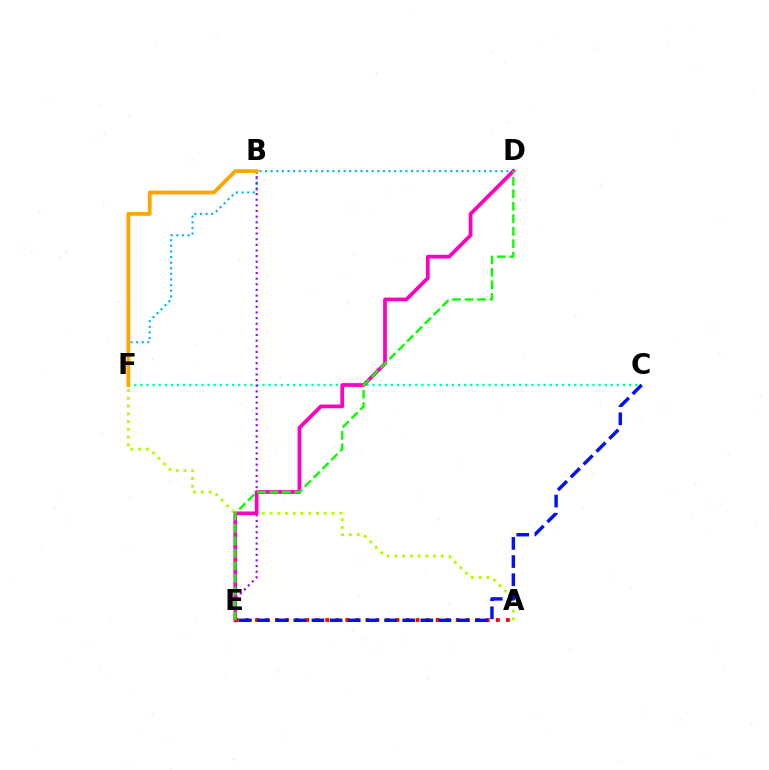{('C', 'F'): [{'color': '#00ff9d', 'line_style': 'dotted', 'thickness': 1.66}], ('D', 'F'): [{'color': '#00b5ff', 'line_style': 'dotted', 'thickness': 1.52}], ('A', 'F'): [{'color': '#b3ff00', 'line_style': 'dotted', 'thickness': 2.11}], ('B', 'E'): [{'color': '#9b00ff', 'line_style': 'dotted', 'thickness': 1.53}], ('D', 'E'): [{'color': '#ff00bd', 'line_style': 'solid', 'thickness': 2.68}, {'color': '#08ff00', 'line_style': 'dashed', 'thickness': 1.7}], ('A', 'E'): [{'color': '#ff0000', 'line_style': 'dotted', 'thickness': 2.73}], ('C', 'E'): [{'color': '#0010ff', 'line_style': 'dashed', 'thickness': 2.47}], ('B', 'F'): [{'color': '#ffa500', 'line_style': 'solid', 'thickness': 2.74}]}